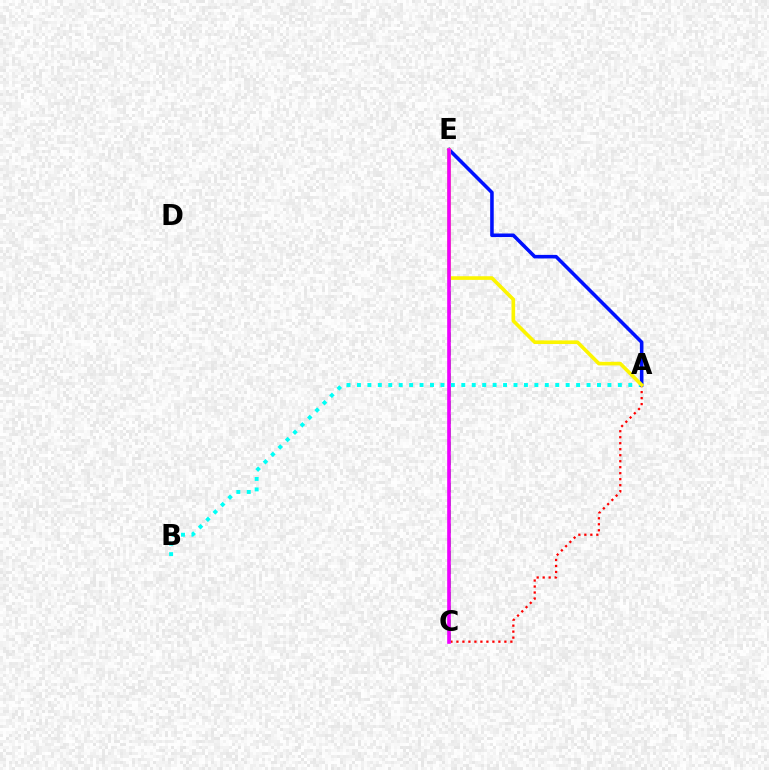{('A', 'B'): [{'color': '#00fff6', 'line_style': 'dotted', 'thickness': 2.84}], ('A', 'C'): [{'color': '#ff0000', 'line_style': 'dotted', 'thickness': 1.63}], ('A', 'E'): [{'color': '#0010ff', 'line_style': 'solid', 'thickness': 2.56}, {'color': '#fcf500', 'line_style': 'solid', 'thickness': 2.61}], ('C', 'E'): [{'color': '#08ff00', 'line_style': 'dashed', 'thickness': 1.86}, {'color': '#ee00ff', 'line_style': 'solid', 'thickness': 2.61}]}